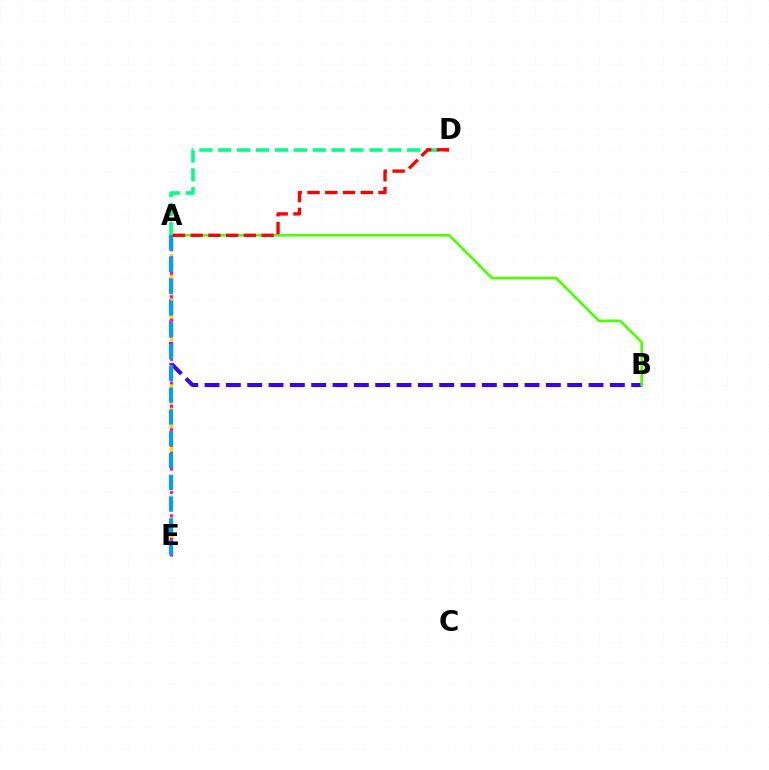{('A', 'B'): [{'color': '#3700ff', 'line_style': 'dashed', 'thickness': 2.9}, {'color': '#4fff00', 'line_style': 'solid', 'thickness': 1.9}], ('A', 'E'): [{'color': '#ffd500', 'line_style': 'dashed', 'thickness': 2.52}, {'color': '#ff00ed', 'line_style': 'dotted', 'thickness': 2.13}, {'color': '#009eff', 'line_style': 'dashed', 'thickness': 2.96}], ('A', 'D'): [{'color': '#00ff86', 'line_style': 'dashed', 'thickness': 2.57}, {'color': '#ff0000', 'line_style': 'dashed', 'thickness': 2.41}]}